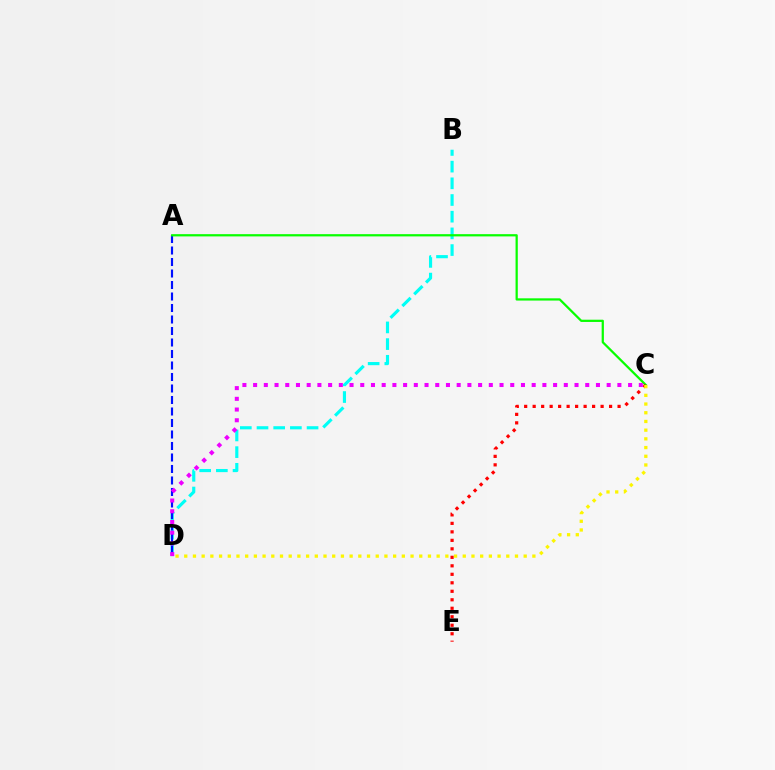{('B', 'D'): [{'color': '#00fff6', 'line_style': 'dashed', 'thickness': 2.27}], ('A', 'D'): [{'color': '#0010ff', 'line_style': 'dashed', 'thickness': 1.56}], ('A', 'C'): [{'color': '#08ff00', 'line_style': 'solid', 'thickness': 1.61}], ('C', 'E'): [{'color': '#ff0000', 'line_style': 'dotted', 'thickness': 2.31}], ('C', 'D'): [{'color': '#ee00ff', 'line_style': 'dotted', 'thickness': 2.91}, {'color': '#fcf500', 'line_style': 'dotted', 'thickness': 2.36}]}